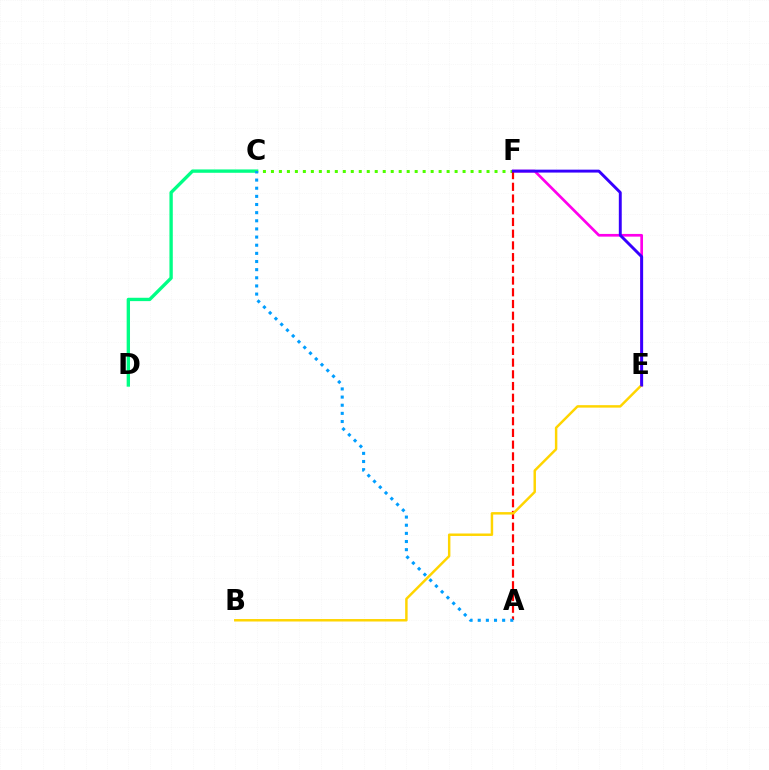{('C', 'D'): [{'color': '#00ff86', 'line_style': 'solid', 'thickness': 2.41}], ('E', 'F'): [{'color': '#ff00ed', 'line_style': 'solid', 'thickness': 1.94}, {'color': '#3700ff', 'line_style': 'solid', 'thickness': 2.1}], ('C', 'F'): [{'color': '#4fff00', 'line_style': 'dotted', 'thickness': 2.17}], ('A', 'F'): [{'color': '#ff0000', 'line_style': 'dashed', 'thickness': 1.59}], ('A', 'C'): [{'color': '#009eff', 'line_style': 'dotted', 'thickness': 2.21}], ('B', 'E'): [{'color': '#ffd500', 'line_style': 'solid', 'thickness': 1.77}]}